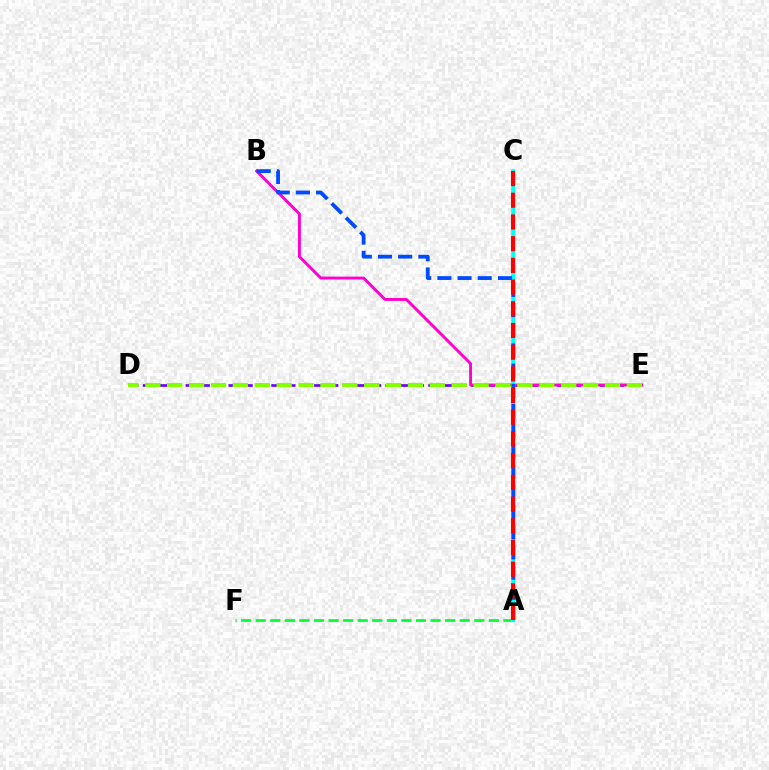{('A', 'F'): [{'color': '#00ff39', 'line_style': 'dashed', 'thickness': 1.98}], ('D', 'E'): [{'color': '#7200ff', 'line_style': 'dashed', 'thickness': 1.94}, {'color': '#84ff00', 'line_style': 'dashed', 'thickness': 2.97}], ('B', 'E'): [{'color': '#ff00cf', 'line_style': 'solid', 'thickness': 2.09}], ('A', 'C'): [{'color': '#ffbd00', 'line_style': 'solid', 'thickness': 2.74}, {'color': '#00fff6', 'line_style': 'solid', 'thickness': 2.5}, {'color': '#ff0000', 'line_style': 'dashed', 'thickness': 2.95}], ('A', 'B'): [{'color': '#004bff', 'line_style': 'dashed', 'thickness': 2.74}]}